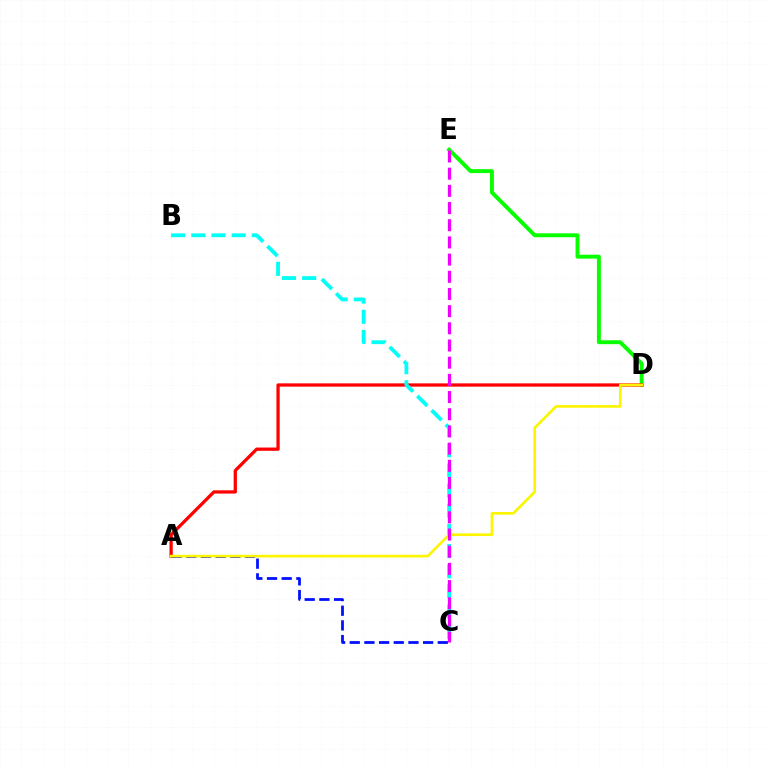{('A', 'C'): [{'color': '#0010ff', 'line_style': 'dashed', 'thickness': 1.99}], ('D', 'E'): [{'color': '#08ff00', 'line_style': 'solid', 'thickness': 2.82}], ('A', 'D'): [{'color': '#ff0000', 'line_style': 'solid', 'thickness': 2.35}, {'color': '#fcf500', 'line_style': 'solid', 'thickness': 1.91}], ('B', 'C'): [{'color': '#00fff6', 'line_style': 'dashed', 'thickness': 2.74}], ('C', 'E'): [{'color': '#ee00ff', 'line_style': 'dashed', 'thickness': 2.33}]}